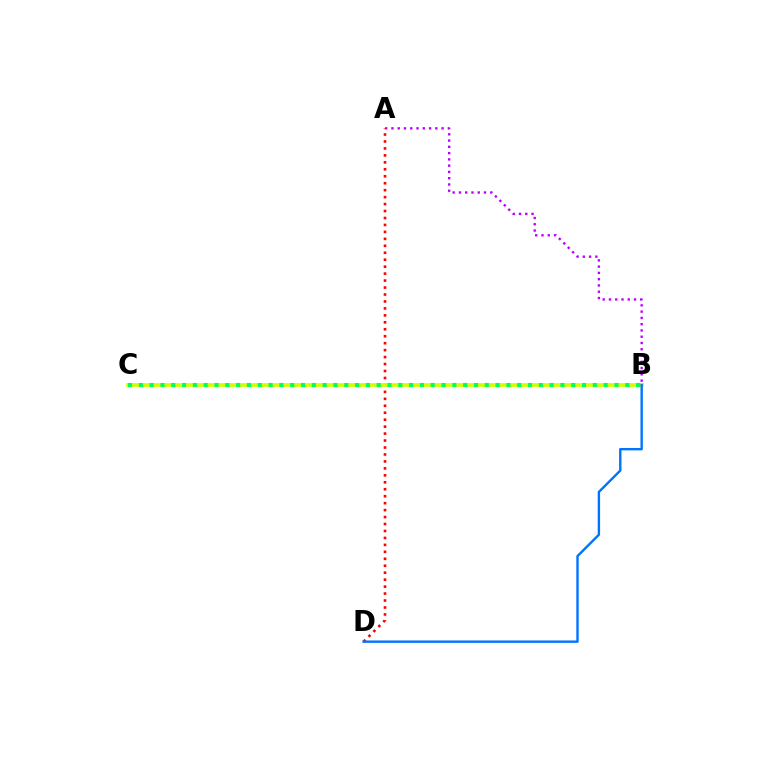{('A', 'B'): [{'color': '#b900ff', 'line_style': 'dotted', 'thickness': 1.7}], ('A', 'D'): [{'color': '#ff0000', 'line_style': 'dotted', 'thickness': 1.89}], ('B', 'C'): [{'color': '#d1ff00', 'line_style': 'solid', 'thickness': 2.67}, {'color': '#00ff5c', 'line_style': 'dotted', 'thickness': 2.94}], ('B', 'D'): [{'color': '#0074ff', 'line_style': 'solid', 'thickness': 1.72}]}